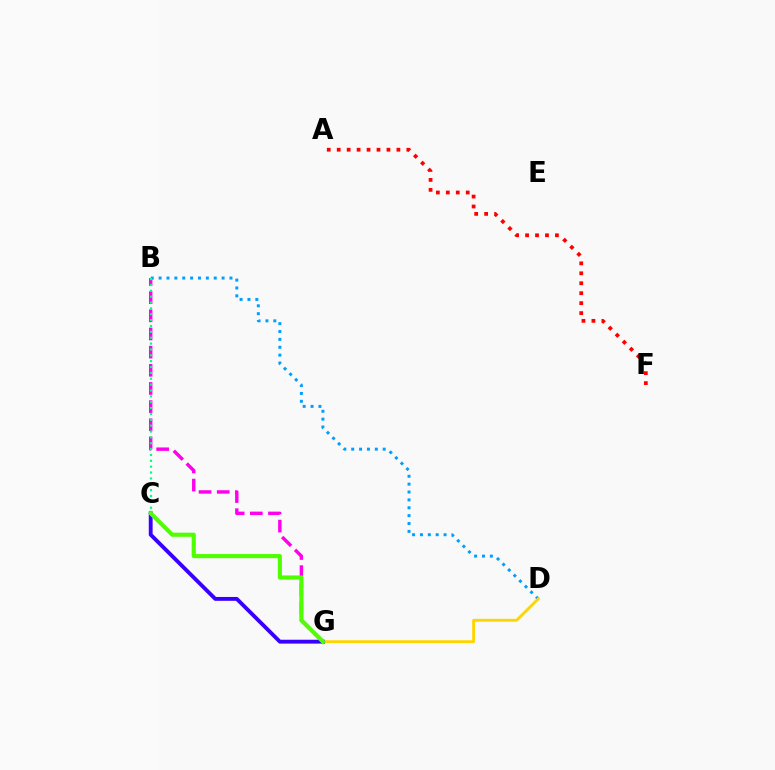{('B', 'G'): [{'color': '#ff00ed', 'line_style': 'dashed', 'thickness': 2.47}], ('A', 'F'): [{'color': '#ff0000', 'line_style': 'dotted', 'thickness': 2.7}], ('B', 'D'): [{'color': '#009eff', 'line_style': 'dotted', 'thickness': 2.14}], ('D', 'G'): [{'color': '#ffd500', 'line_style': 'solid', 'thickness': 2.06}], ('B', 'C'): [{'color': '#00ff86', 'line_style': 'dotted', 'thickness': 1.59}], ('C', 'G'): [{'color': '#3700ff', 'line_style': 'solid', 'thickness': 2.78}, {'color': '#4fff00', 'line_style': 'solid', 'thickness': 2.97}]}